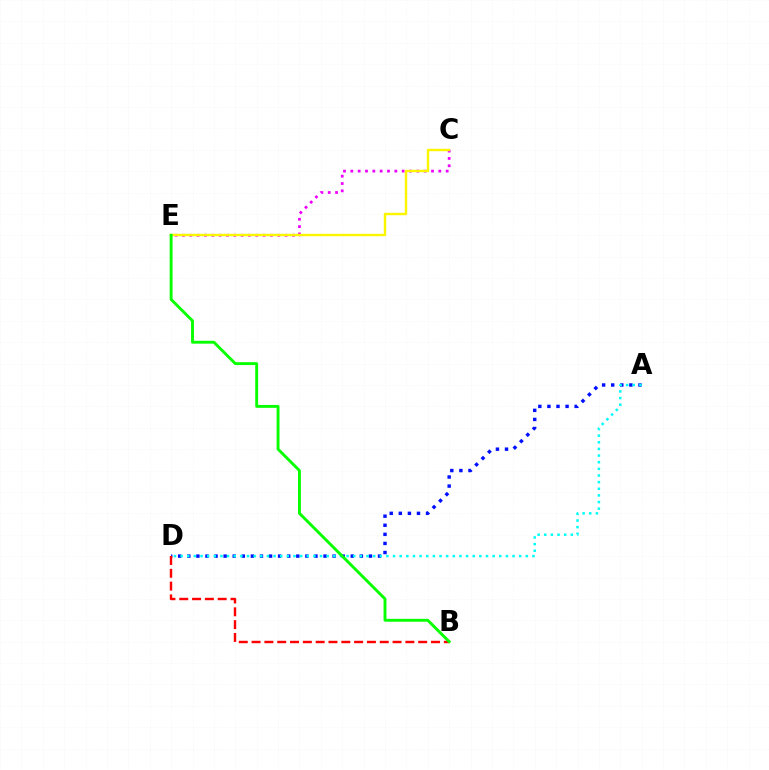{('C', 'E'): [{'color': '#ee00ff', 'line_style': 'dotted', 'thickness': 1.99}, {'color': '#fcf500', 'line_style': 'solid', 'thickness': 1.74}], ('A', 'D'): [{'color': '#0010ff', 'line_style': 'dotted', 'thickness': 2.47}, {'color': '#00fff6', 'line_style': 'dotted', 'thickness': 1.8}], ('B', 'D'): [{'color': '#ff0000', 'line_style': 'dashed', 'thickness': 1.74}], ('B', 'E'): [{'color': '#08ff00', 'line_style': 'solid', 'thickness': 2.08}]}